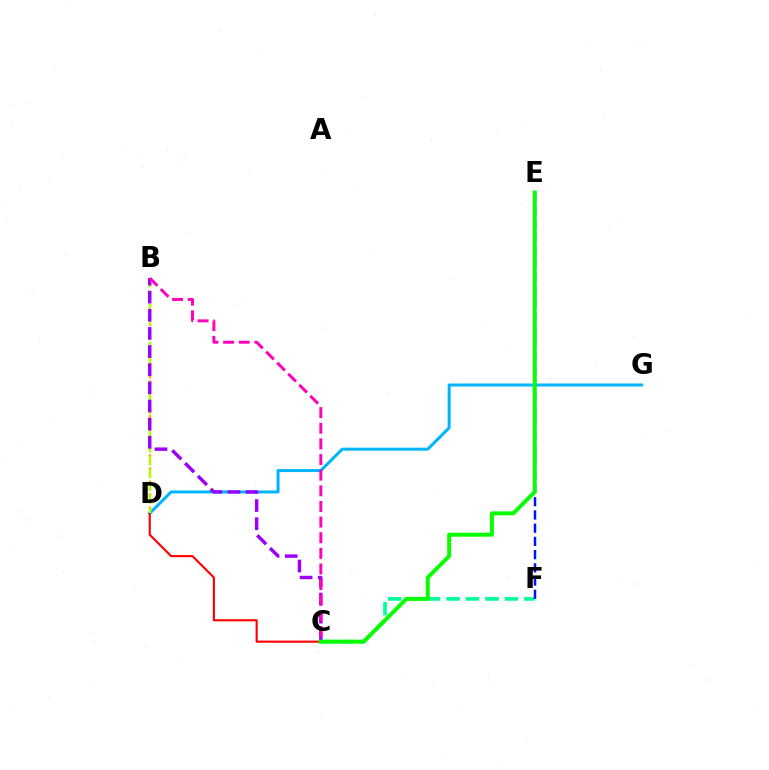{('D', 'G'): [{'color': '#00b5ff', 'line_style': 'solid', 'thickness': 2.16}], ('C', 'F'): [{'color': '#00ff9d', 'line_style': 'dashed', 'thickness': 2.64}], ('C', 'D'): [{'color': '#ff0000', 'line_style': 'solid', 'thickness': 1.53}], ('E', 'F'): [{'color': '#0010ff', 'line_style': 'dashed', 'thickness': 1.8}], ('B', 'D'): [{'color': '#ffa500', 'line_style': 'dotted', 'thickness': 1.77}, {'color': '#b3ff00', 'line_style': 'dashed', 'thickness': 1.73}], ('B', 'C'): [{'color': '#9b00ff', 'line_style': 'dashed', 'thickness': 2.46}, {'color': '#ff00bd', 'line_style': 'dashed', 'thickness': 2.12}], ('C', 'E'): [{'color': '#08ff00', 'line_style': 'solid', 'thickness': 2.86}]}